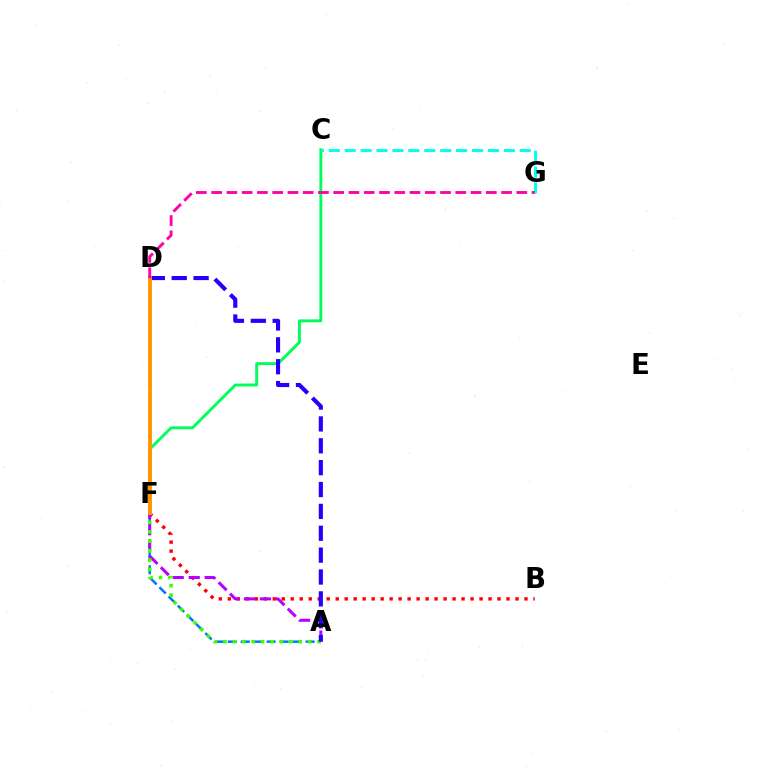{('A', 'F'): [{'color': '#0074ff', 'line_style': 'dashed', 'thickness': 1.76}, {'color': '#b900ff', 'line_style': 'dashed', 'thickness': 2.18}, {'color': '#3dff00', 'line_style': 'dotted', 'thickness': 2.56}], ('B', 'F'): [{'color': '#ff0000', 'line_style': 'dotted', 'thickness': 2.44}], ('C', 'F'): [{'color': '#00ff5c', 'line_style': 'solid', 'thickness': 2.1}], ('D', 'F'): [{'color': '#d1ff00', 'line_style': 'dotted', 'thickness': 2.29}, {'color': '#ff9400', 'line_style': 'solid', 'thickness': 2.77}], ('A', 'D'): [{'color': '#2500ff', 'line_style': 'dashed', 'thickness': 2.97}], ('C', 'G'): [{'color': '#00fff6', 'line_style': 'dashed', 'thickness': 2.16}], ('D', 'G'): [{'color': '#ff00ac', 'line_style': 'dashed', 'thickness': 2.07}]}